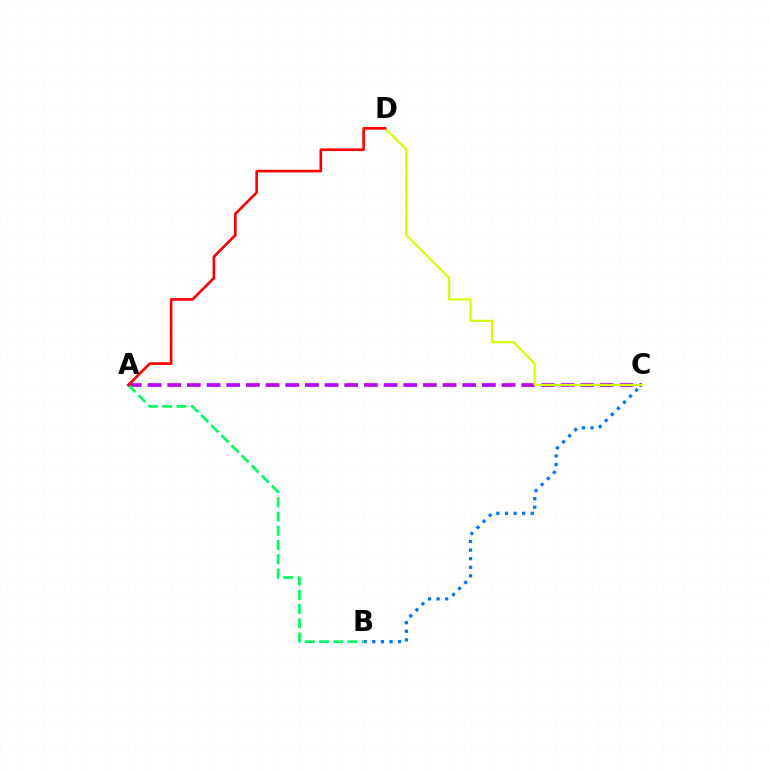{('A', 'C'): [{'color': '#b900ff', 'line_style': 'dashed', 'thickness': 2.67}], ('A', 'B'): [{'color': '#00ff5c', 'line_style': 'dashed', 'thickness': 1.94}], ('B', 'C'): [{'color': '#0074ff', 'line_style': 'dotted', 'thickness': 2.33}], ('C', 'D'): [{'color': '#d1ff00', 'line_style': 'solid', 'thickness': 1.55}], ('A', 'D'): [{'color': '#ff0000', 'line_style': 'solid', 'thickness': 1.91}]}